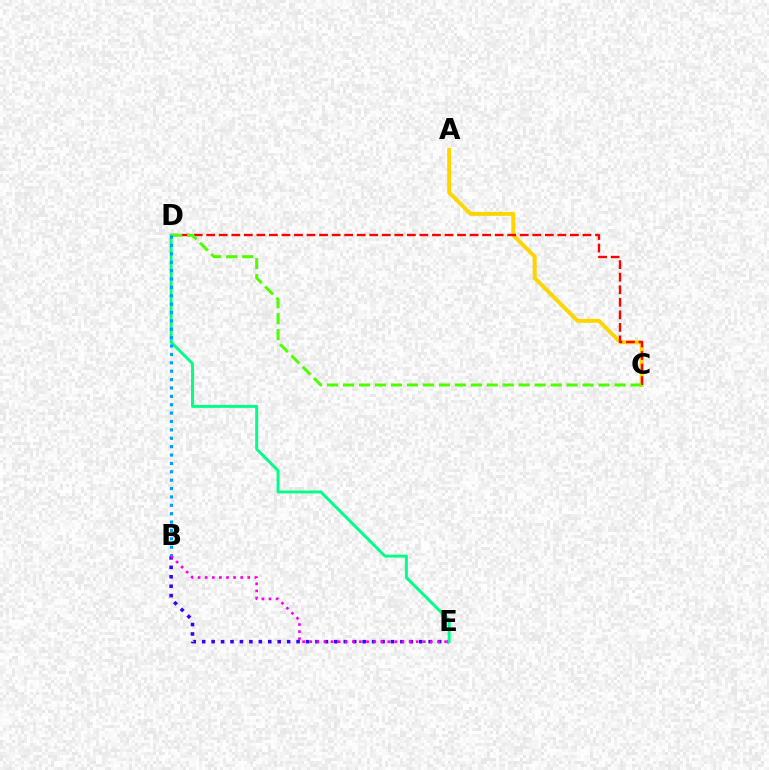{('A', 'C'): [{'color': '#ffd500', 'line_style': 'solid', 'thickness': 2.86}], ('C', 'D'): [{'color': '#ff0000', 'line_style': 'dashed', 'thickness': 1.7}, {'color': '#4fff00', 'line_style': 'dashed', 'thickness': 2.17}], ('B', 'E'): [{'color': '#3700ff', 'line_style': 'dotted', 'thickness': 2.56}, {'color': '#ff00ed', 'line_style': 'dotted', 'thickness': 1.93}], ('D', 'E'): [{'color': '#00ff86', 'line_style': 'solid', 'thickness': 2.12}], ('B', 'D'): [{'color': '#009eff', 'line_style': 'dotted', 'thickness': 2.28}]}